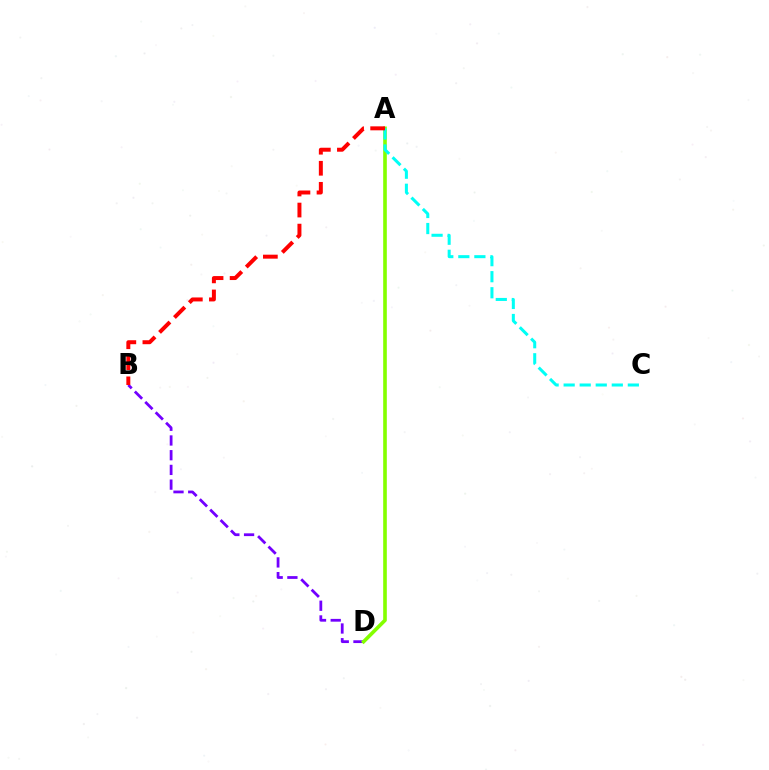{('B', 'D'): [{'color': '#7200ff', 'line_style': 'dashed', 'thickness': 2.0}], ('A', 'D'): [{'color': '#84ff00', 'line_style': 'solid', 'thickness': 2.61}], ('A', 'C'): [{'color': '#00fff6', 'line_style': 'dashed', 'thickness': 2.18}], ('A', 'B'): [{'color': '#ff0000', 'line_style': 'dashed', 'thickness': 2.86}]}